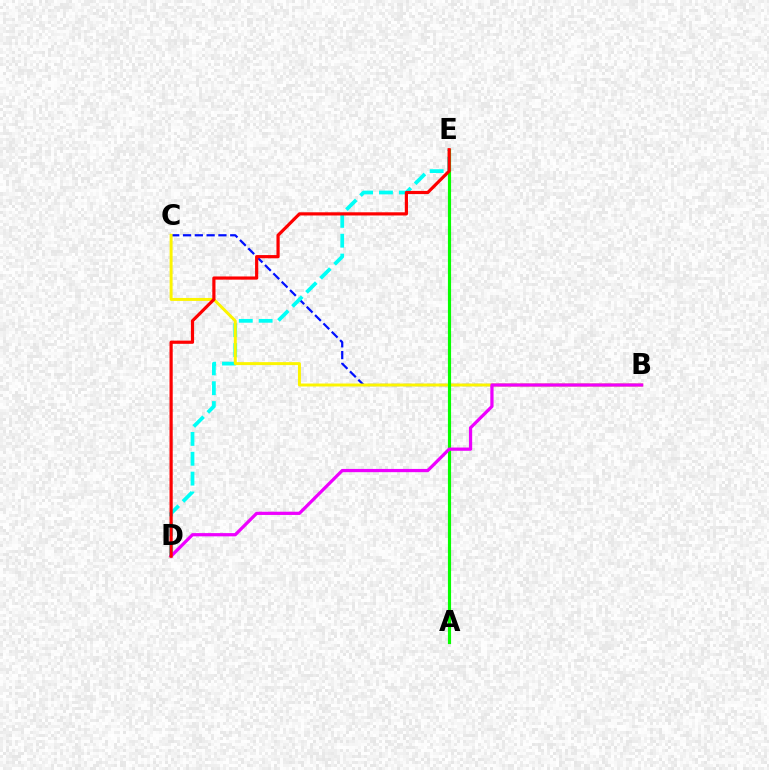{('B', 'C'): [{'color': '#0010ff', 'line_style': 'dashed', 'thickness': 1.6}, {'color': '#fcf500', 'line_style': 'solid', 'thickness': 2.13}], ('D', 'E'): [{'color': '#00fff6', 'line_style': 'dashed', 'thickness': 2.7}, {'color': '#ff0000', 'line_style': 'solid', 'thickness': 2.3}], ('A', 'E'): [{'color': '#08ff00', 'line_style': 'solid', 'thickness': 2.26}], ('B', 'D'): [{'color': '#ee00ff', 'line_style': 'solid', 'thickness': 2.33}]}